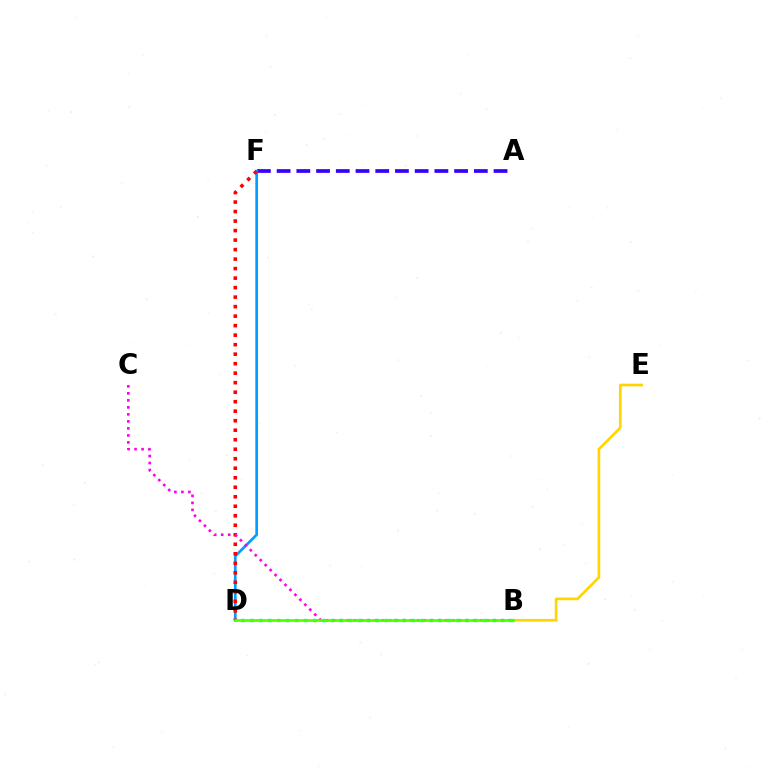{('B', 'E'): [{'color': '#ffd500', 'line_style': 'solid', 'thickness': 1.93}], ('A', 'F'): [{'color': '#3700ff', 'line_style': 'dashed', 'thickness': 2.68}], ('D', 'F'): [{'color': '#009eff', 'line_style': 'solid', 'thickness': 1.93}, {'color': '#ff0000', 'line_style': 'dotted', 'thickness': 2.58}], ('B', 'D'): [{'color': '#00ff86', 'line_style': 'dotted', 'thickness': 2.44}, {'color': '#4fff00', 'line_style': 'solid', 'thickness': 1.89}], ('B', 'C'): [{'color': '#ff00ed', 'line_style': 'dotted', 'thickness': 1.9}]}